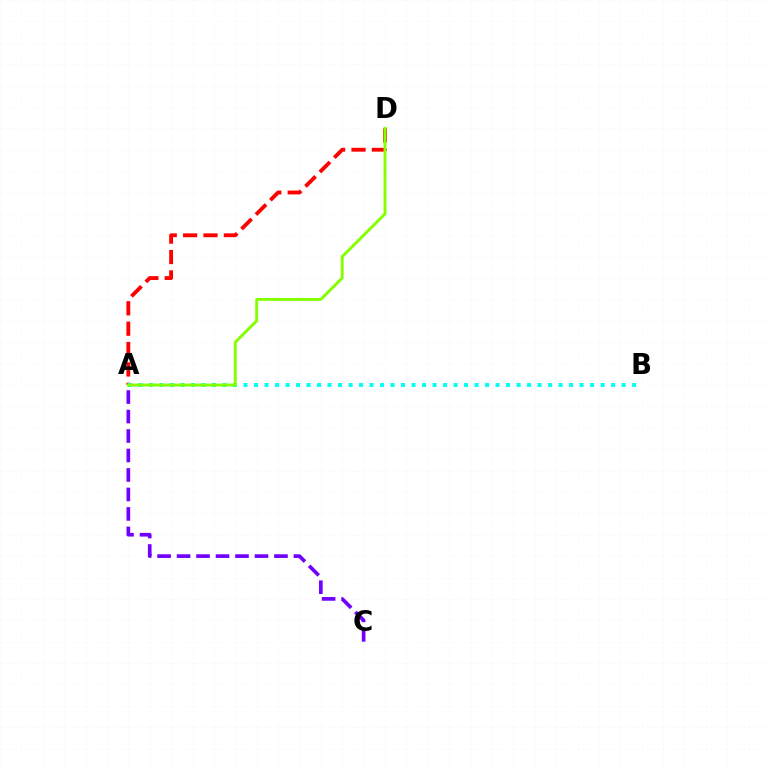{('A', 'D'): [{'color': '#ff0000', 'line_style': 'dashed', 'thickness': 2.77}, {'color': '#84ff00', 'line_style': 'solid', 'thickness': 2.09}], ('A', 'B'): [{'color': '#00fff6', 'line_style': 'dotted', 'thickness': 2.85}], ('A', 'C'): [{'color': '#7200ff', 'line_style': 'dashed', 'thickness': 2.65}]}